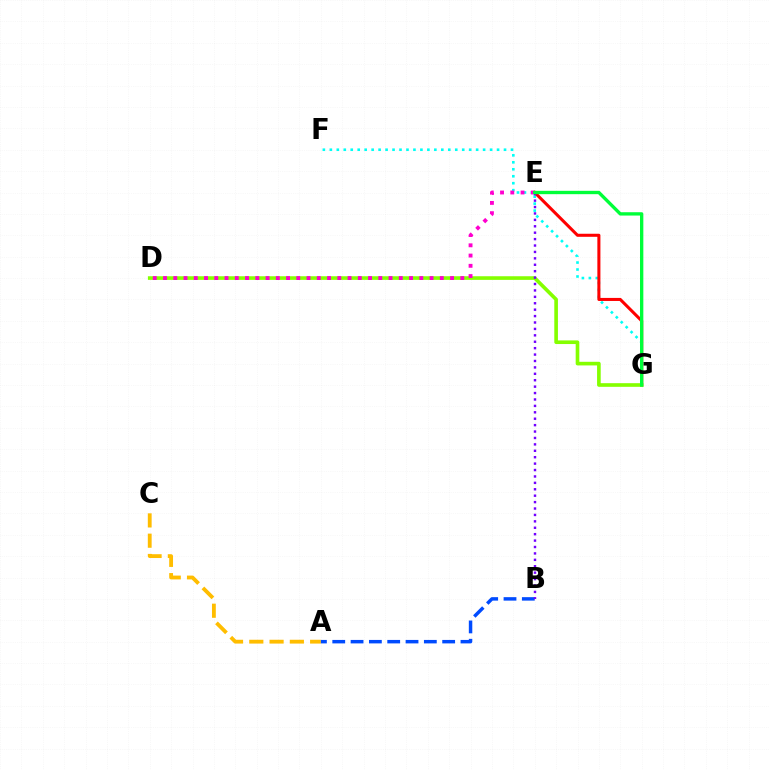{('A', 'C'): [{'color': '#ffbd00', 'line_style': 'dashed', 'thickness': 2.75}], ('F', 'G'): [{'color': '#00fff6', 'line_style': 'dotted', 'thickness': 1.89}], ('E', 'G'): [{'color': '#ff0000', 'line_style': 'solid', 'thickness': 2.2}, {'color': '#00ff39', 'line_style': 'solid', 'thickness': 2.41}], ('A', 'B'): [{'color': '#004bff', 'line_style': 'dashed', 'thickness': 2.49}], ('D', 'G'): [{'color': '#84ff00', 'line_style': 'solid', 'thickness': 2.62}], ('D', 'E'): [{'color': '#ff00cf', 'line_style': 'dotted', 'thickness': 2.79}], ('B', 'E'): [{'color': '#7200ff', 'line_style': 'dotted', 'thickness': 1.74}]}